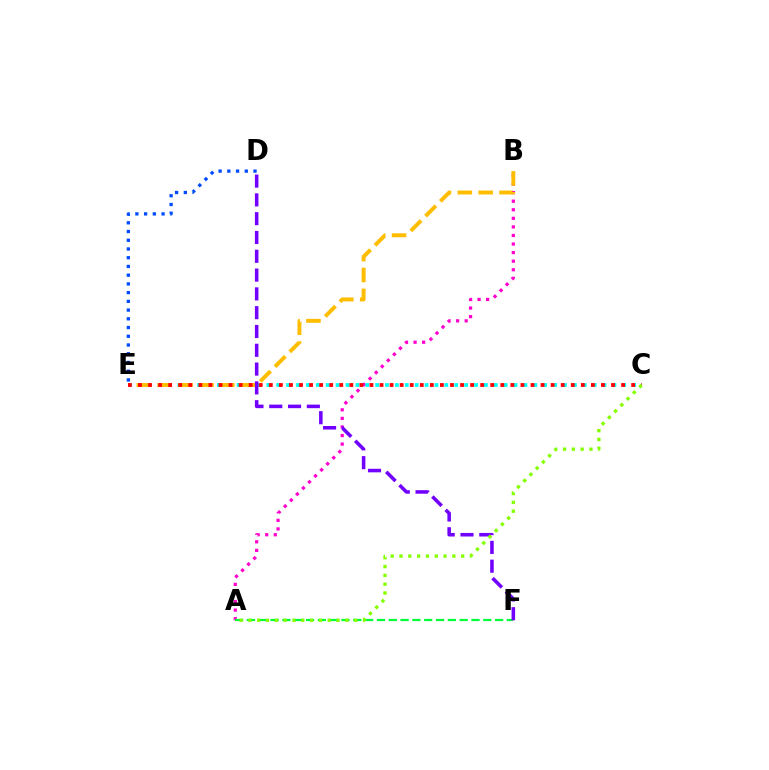{('A', 'B'): [{'color': '#ff00cf', 'line_style': 'dotted', 'thickness': 2.33}], ('C', 'E'): [{'color': '#00fff6', 'line_style': 'dotted', 'thickness': 2.69}, {'color': '#ff0000', 'line_style': 'dotted', 'thickness': 2.73}], ('A', 'F'): [{'color': '#00ff39', 'line_style': 'dashed', 'thickness': 1.61}], ('B', 'E'): [{'color': '#ffbd00', 'line_style': 'dashed', 'thickness': 2.84}], ('D', 'E'): [{'color': '#004bff', 'line_style': 'dotted', 'thickness': 2.37}], ('D', 'F'): [{'color': '#7200ff', 'line_style': 'dashed', 'thickness': 2.55}], ('A', 'C'): [{'color': '#84ff00', 'line_style': 'dotted', 'thickness': 2.39}]}